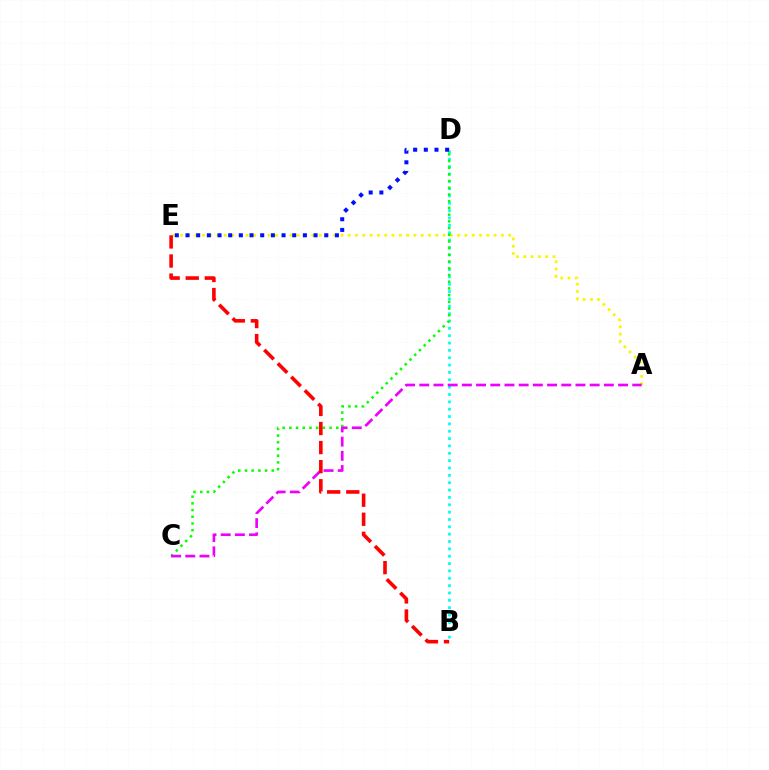{('B', 'D'): [{'color': '#00fff6', 'line_style': 'dotted', 'thickness': 2.0}], ('A', 'E'): [{'color': '#fcf500', 'line_style': 'dotted', 'thickness': 1.98}], ('C', 'D'): [{'color': '#08ff00', 'line_style': 'dotted', 'thickness': 1.82}], ('A', 'C'): [{'color': '#ee00ff', 'line_style': 'dashed', 'thickness': 1.93}], ('B', 'E'): [{'color': '#ff0000', 'line_style': 'dashed', 'thickness': 2.59}], ('D', 'E'): [{'color': '#0010ff', 'line_style': 'dotted', 'thickness': 2.9}]}